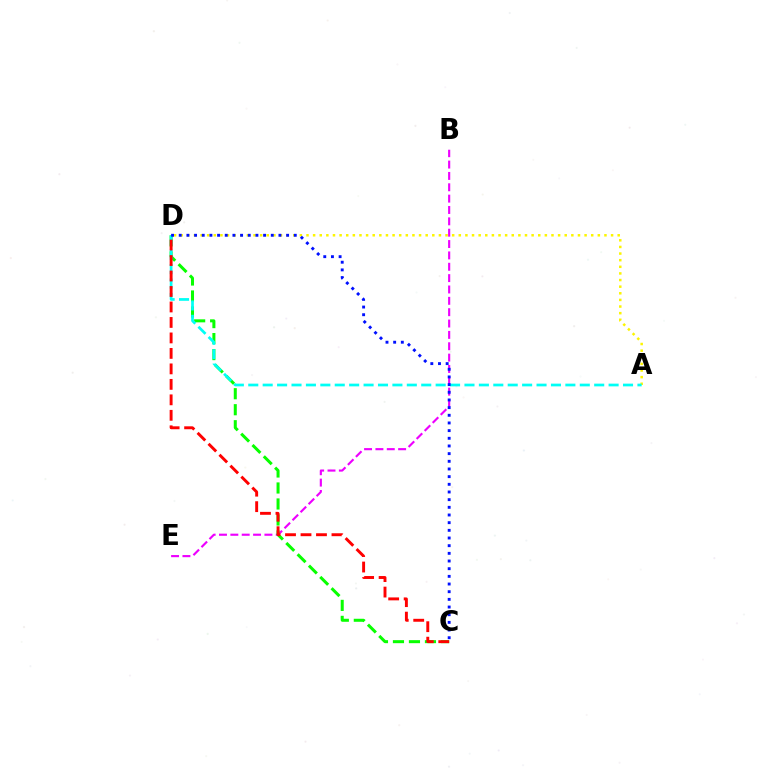{('B', 'E'): [{'color': '#ee00ff', 'line_style': 'dashed', 'thickness': 1.54}], ('A', 'D'): [{'color': '#fcf500', 'line_style': 'dotted', 'thickness': 1.8}, {'color': '#00fff6', 'line_style': 'dashed', 'thickness': 1.96}], ('C', 'D'): [{'color': '#08ff00', 'line_style': 'dashed', 'thickness': 2.17}, {'color': '#0010ff', 'line_style': 'dotted', 'thickness': 2.08}, {'color': '#ff0000', 'line_style': 'dashed', 'thickness': 2.1}]}